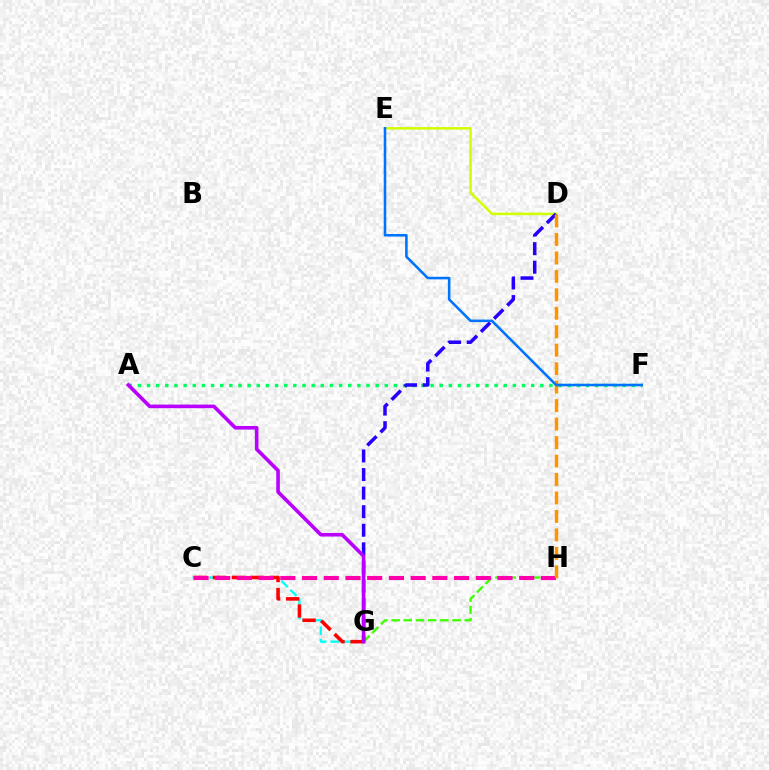{('D', 'E'): [{'color': '#d1ff00', 'line_style': 'solid', 'thickness': 1.82}], ('G', 'H'): [{'color': '#3dff00', 'line_style': 'dashed', 'thickness': 1.66}], ('A', 'F'): [{'color': '#00ff5c', 'line_style': 'dotted', 'thickness': 2.48}], ('C', 'G'): [{'color': '#00fff6', 'line_style': 'dashed', 'thickness': 1.68}, {'color': '#ff0000', 'line_style': 'dashed', 'thickness': 2.57}], ('C', 'H'): [{'color': '#ff00ac', 'line_style': 'dashed', 'thickness': 2.95}], ('D', 'G'): [{'color': '#2500ff', 'line_style': 'dashed', 'thickness': 2.52}], ('D', 'H'): [{'color': '#ff9400', 'line_style': 'dashed', 'thickness': 2.51}], ('A', 'G'): [{'color': '#b900ff', 'line_style': 'solid', 'thickness': 2.6}], ('E', 'F'): [{'color': '#0074ff', 'line_style': 'solid', 'thickness': 1.85}]}